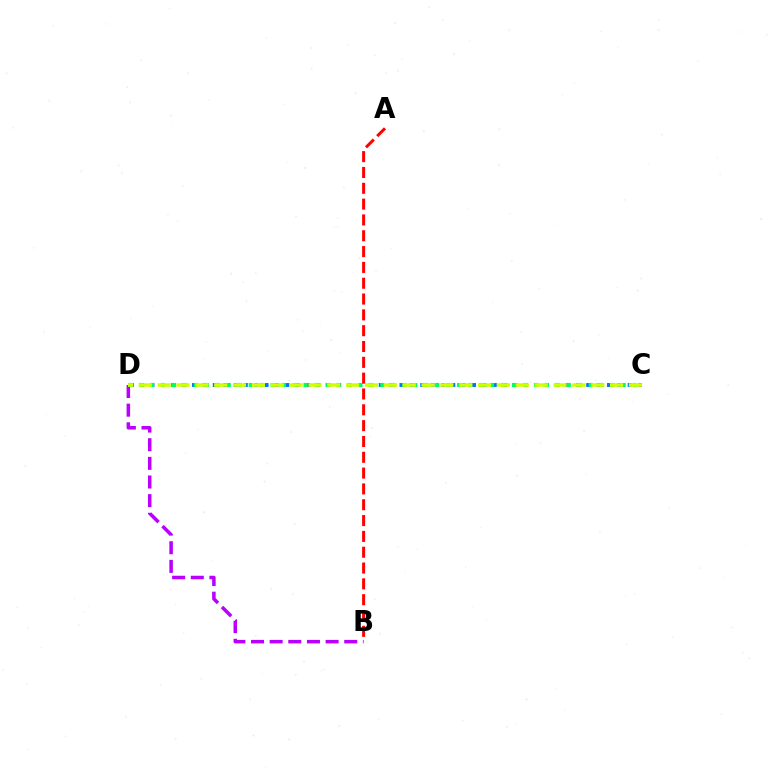{('B', 'D'): [{'color': '#b900ff', 'line_style': 'dashed', 'thickness': 2.53}], ('C', 'D'): [{'color': '#0074ff', 'line_style': 'dotted', 'thickness': 2.82}, {'color': '#00ff5c', 'line_style': 'dotted', 'thickness': 2.98}, {'color': '#d1ff00', 'line_style': 'dashed', 'thickness': 2.56}], ('A', 'B'): [{'color': '#ff0000', 'line_style': 'dashed', 'thickness': 2.15}]}